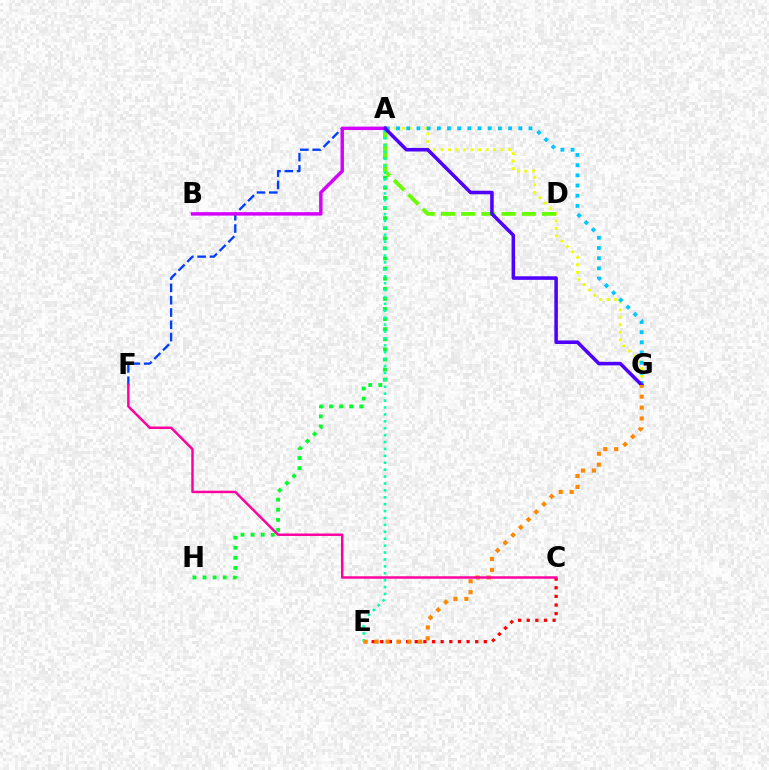{('A', 'H'): [{'color': '#00ff27', 'line_style': 'dotted', 'thickness': 2.74}], ('A', 'G'): [{'color': '#eeff00', 'line_style': 'dotted', 'thickness': 2.04}, {'color': '#00c7ff', 'line_style': 'dotted', 'thickness': 2.77}, {'color': '#4f00ff', 'line_style': 'solid', 'thickness': 2.56}], ('C', 'E'): [{'color': '#ff0000', 'line_style': 'dotted', 'thickness': 2.34}], ('A', 'F'): [{'color': '#003fff', 'line_style': 'dashed', 'thickness': 1.67}], ('A', 'D'): [{'color': '#66ff00', 'line_style': 'dashed', 'thickness': 2.75}], ('A', 'E'): [{'color': '#00ffaf', 'line_style': 'dotted', 'thickness': 1.88}], ('A', 'B'): [{'color': '#d600ff', 'line_style': 'solid', 'thickness': 2.47}], ('E', 'G'): [{'color': '#ff8800', 'line_style': 'dotted', 'thickness': 2.97}], ('C', 'F'): [{'color': '#ff00a0', 'line_style': 'solid', 'thickness': 1.77}]}